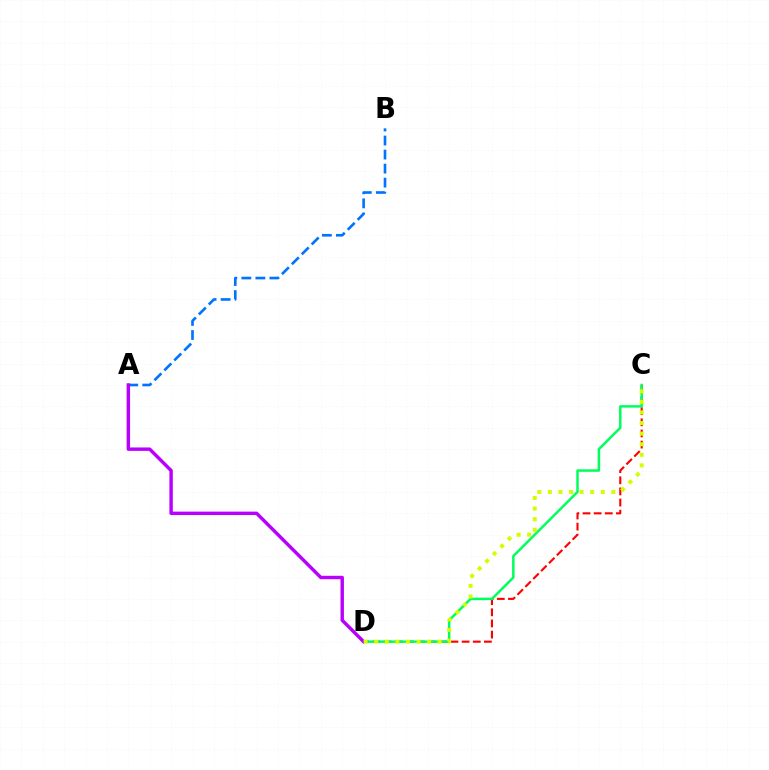{('C', 'D'): [{'color': '#ff0000', 'line_style': 'dashed', 'thickness': 1.51}, {'color': '#00ff5c', 'line_style': 'solid', 'thickness': 1.79}, {'color': '#d1ff00', 'line_style': 'dotted', 'thickness': 2.88}], ('A', 'B'): [{'color': '#0074ff', 'line_style': 'dashed', 'thickness': 1.91}], ('A', 'D'): [{'color': '#b900ff', 'line_style': 'solid', 'thickness': 2.47}]}